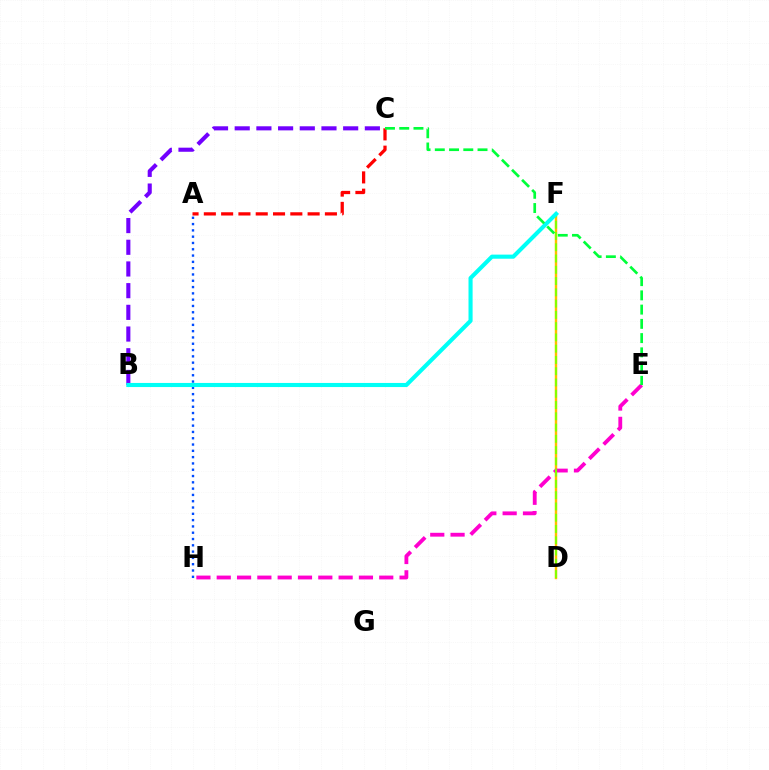{('A', 'H'): [{'color': '#004bff', 'line_style': 'dotted', 'thickness': 1.71}], ('A', 'C'): [{'color': '#ff0000', 'line_style': 'dashed', 'thickness': 2.35}], ('D', 'F'): [{'color': '#ffbd00', 'line_style': 'solid', 'thickness': 1.74}, {'color': '#84ff00', 'line_style': 'dashed', 'thickness': 1.53}], ('B', 'C'): [{'color': '#7200ff', 'line_style': 'dashed', 'thickness': 2.95}], ('E', 'H'): [{'color': '#ff00cf', 'line_style': 'dashed', 'thickness': 2.76}], ('B', 'F'): [{'color': '#00fff6', 'line_style': 'solid', 'thickness': 2.95}], ('C', 'E'): [{'color': '#00ff39', 'line_style': 'dashed', 'thickness': 1.93}]}